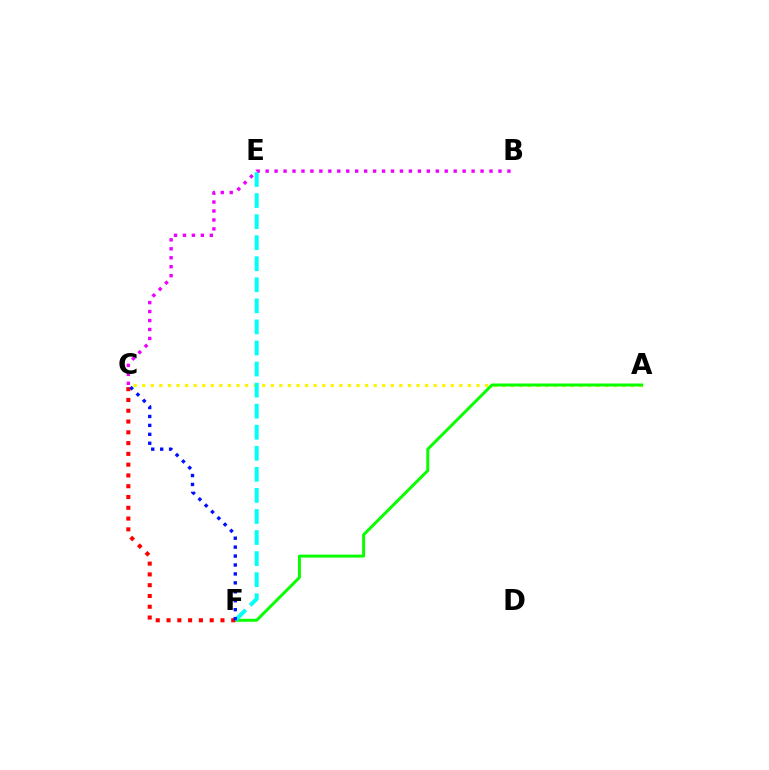{('A', 'C'): [{'color': '#fcf500', 'line_style': 'dotted', 'thickness': 2.33}], ('A', 'F'): [{'color': '#08ff00', 'line_style': 'solid', 'thickness': 2.14}], ('C', 'F'): [{'color': '#ff0000', 'line_style': 'dotted', 'thickness': 2.93}, {'color': '#0010ff', 'line_style': 'dotted', 'thickness': 2.43}], ('E', 'F'): [{'color': '#00fff6', 'line_style': 'dashed', 'thickness': 2.86}], ('B', 'C'): [{'color': '#ee00ff', 'line_style': 'dotted', 'thickness': 2.43}]}